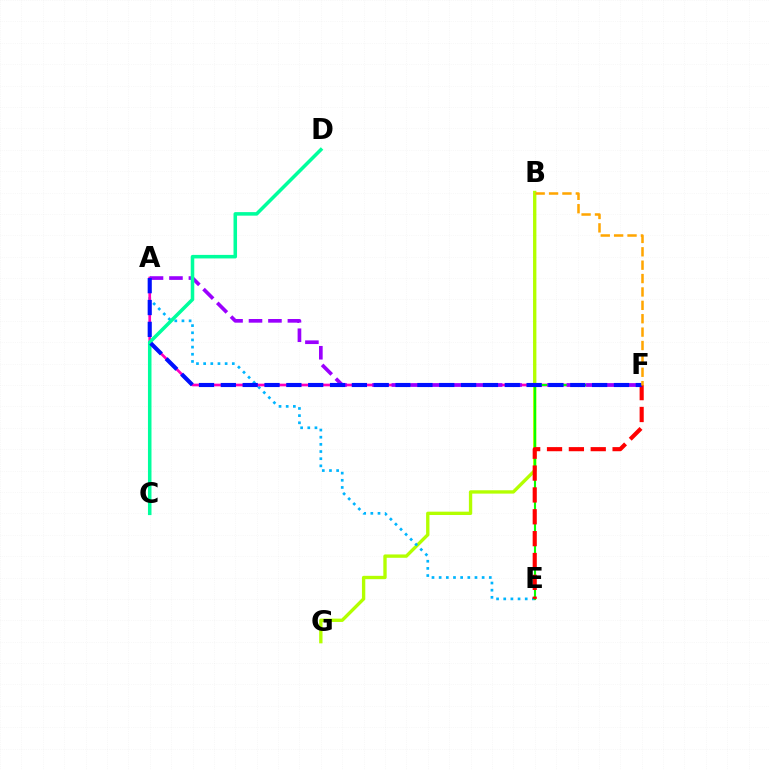{('B', 'G'): [{'color': '#b3ff00', 'line_style': 'solid', 'thickness': 2.41}], ('A', 'E'): [{'color': '#00b5ff', 'line_style': 'dotted', 'thickness': 1.95}], ('A', 'F'): [{'color': '#ff00bd', 'line_style': 'solid', 'thickness': 1.93}, {'color': '#9b00ff', 'line_style': 'dashed', 'thickness': 2.64}, {'color': '#0010ff', 'line_style': 'dashed', 'thickness': 2.97}], ('E', 'F'): [{'color': '#08ff00', 'line_style': 'solid', 'thickness': 1.53}, {'color': '#ff0000', 'line_style': 'dashed', 'thickness': 2.97}], ('C', 'D'): [{'color': '#00ff9d', 'line_style': 'solid', 'thickness': 2.54}], ('B', 'F'): [{'color': '#ffa500', 'line_style': 'dashed', 'thickness': 1.82}]}